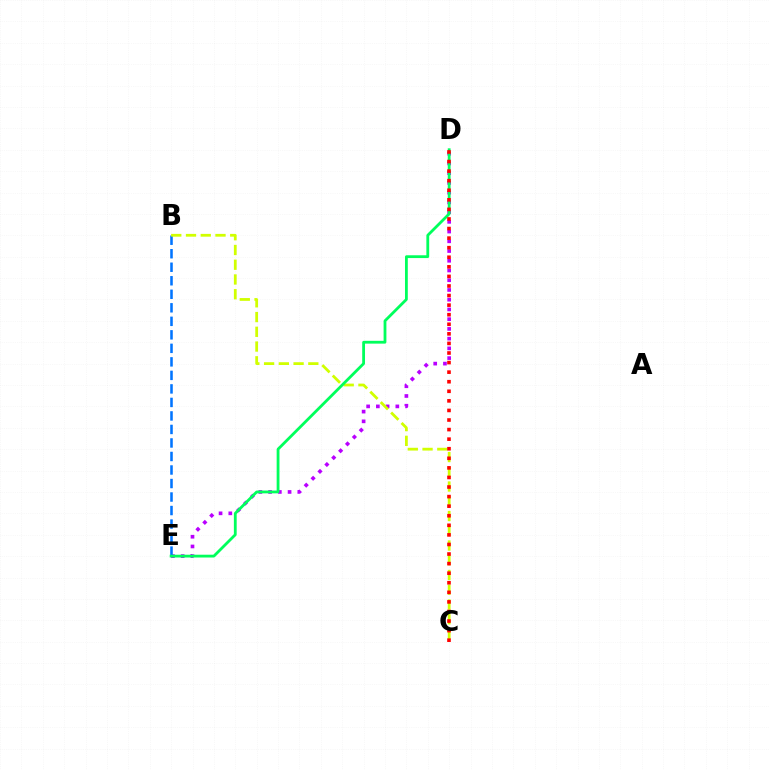{('D', 'E'): [{'color': '#b900ff', 'line_style': 'dotted', 'thickness': 2.64}, {'color': '#00ff5c', 'line_style': 'solid', 'thickness': 2.02}], ('B', 'E'): [{'color': '#0074ff', 'line_style': 'dashed', 'thickness': 1.84}], ('B', 'C'): [{'color': '#d1ff00', 'line_style': 'dashed', 'thickness': 2.0}], ('C', 'D'): [{'color': '#ff0000', 'line_style': 'dotted', 'thickness': 2.6}]}